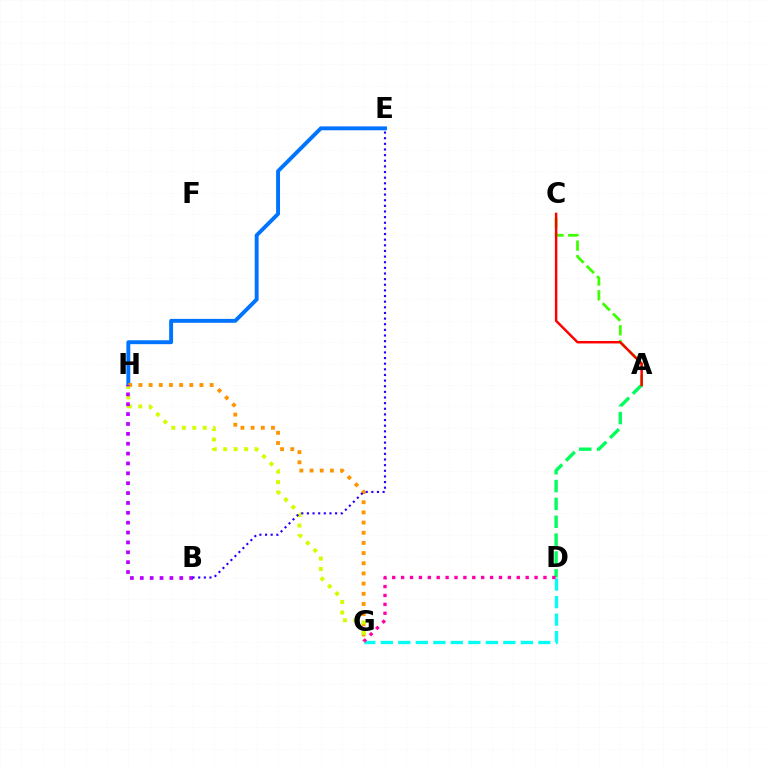{('D', 'G'): [{'color': '#00fff6', 'line_style': 'dashed', 'thickness': 2.38}, {'color': '#ff00ac', 'line_style': 'dotted', 'thickness': 2.42}], ('A', 'D'): [{'color': '#00ff5c', 'line_style': 'dashed', 'thickness': 2.43}], ('E', 'H'): [{'color': '#0074ff', 'line_style': 'solid', 'thickness': 2.81}], ('G', 'H'): [{'color': '#ff9400', 'line_style': 'dotted', 'thickness': 2.76}, {'color': '#d1ff00', 'line_style': 'dotted', 'thickness': 2.84}], ('B', 'H'): [{'color': '#b900ff', 'line_style': 'dotted', 'thickness': 2.68}], ('A', 'C'): [{'color': '#3dff00', 'line_style': 'dashed', 'thickness': 1.99}, {'color': '#ff0000', 'line_style': 'solid', 'thickness': 1.78}], ('B', 'E'): [{'color': '#2500ff', 'line_style': 'dotted', 'thickness': 1.53}]}